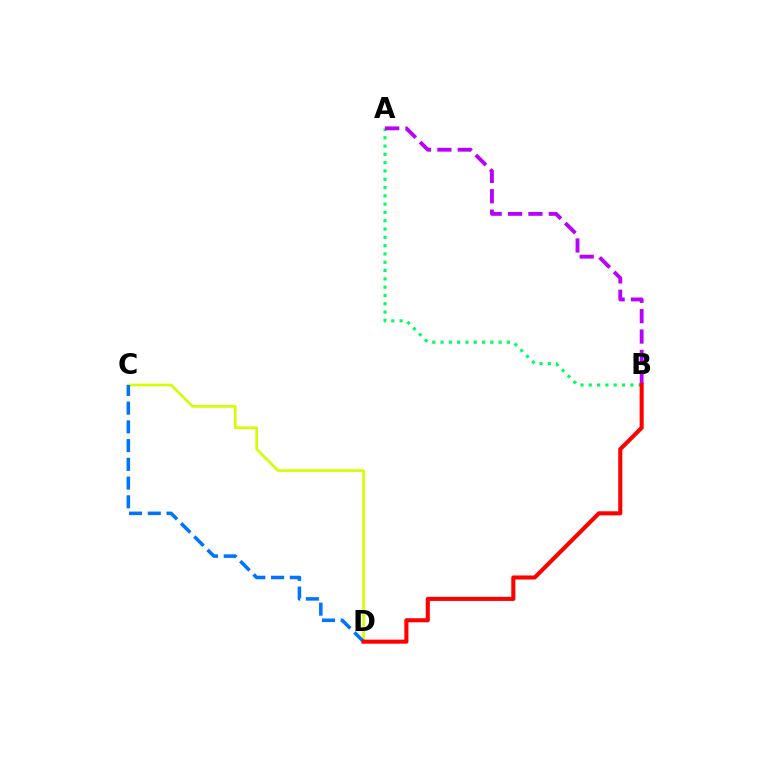{('C', 'D'): [{'color': '#d1ff00', 'line_style': 'solid', 'thickness': 1.92}, {'color': '#0074ff', 'line_style': 'dashed', 'thickness': 2.55}], ('A', 'B'): [{'color': '#00ff5c', 'line_style': 'dotted', 'thickness': 2.25}, {'color': '#b900ff', 'line_style': 'dashed', 'thickness': 2.77}], ('B', 'D'): [{'color': '#ff0000', 'line_style': 'solid', 'thickness': 2.94}]}